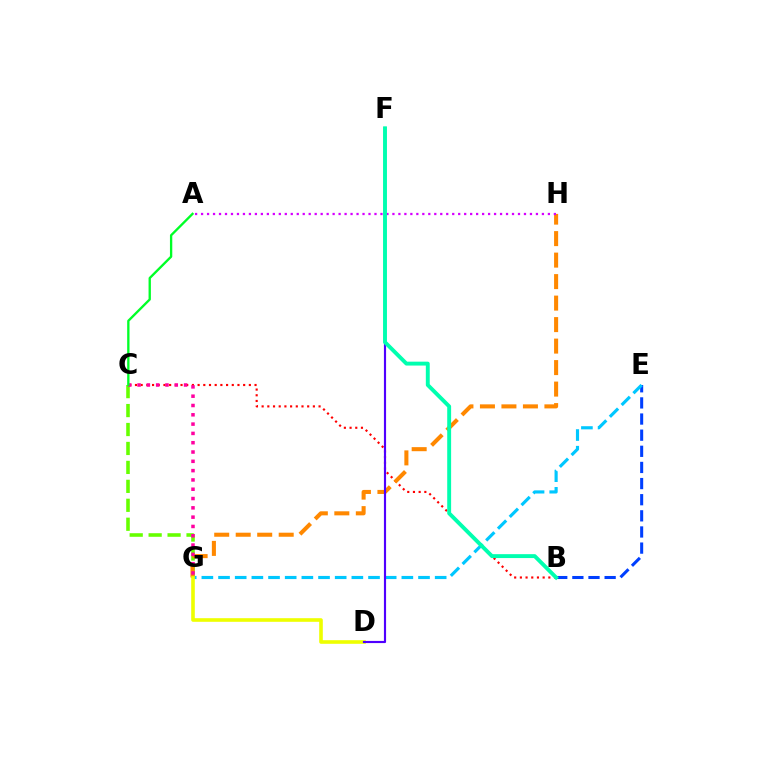{('B', 'E'): [{'color': '#003fff', 'line_style': 'dashed', 'thickness': 2.19}], ('C', 'G'): [{'color': '#66ff00', 'line_style': 'dashed', 'thickness': 2.57}, {'color': '#ff00a0', 'line_style': 'dotted', 'thickness': 2.53}], ('B', 'C'): [{'color': '#ff0000', 'line_style': 'dotted', 'thickness': 1.55}], ('E', 'G'): [{'color': '#00c7ff', 'line_style': 'dashed', 'thickness': 2.26}], ('G', 'H'): [{'color': '#ff8800', 'line_style': 'dashed', 'thickness': 2.92}], ('D', 'G'): [{'color': '#eeff00', 'line_style': 'solid', 'thickness': 2.61}], ('D', 'F'): [{'color': '#4f00ff', 'line_style': 'solid', 'thickness': 1.55}], ('A', 'H'): [{'color': '#d600ff', 'line_style': 'dotted', 'thickness': 1.62}], ('A', 'C'): [{'color': '#00ff27', 'line_style': 'solid', 'thickness': 1.68}], ('B', 'F'): [{'color': '#00ffaf', 'line_style': 'solid', 'thickness': 2.81}]}